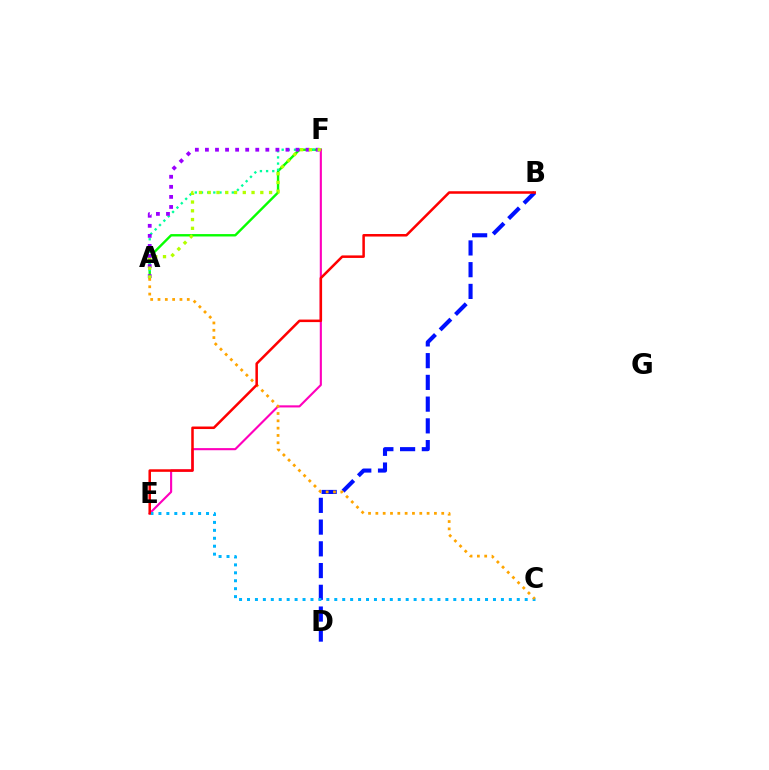{('A', 'F'): [{'color': '#08ff00', 'line_style': 'solid', 'thickness': 1.72}, {'color': '#00ff9d', 'line_style': 'dotted', 'thickness': 1.67}, {'color': '#9b00ff', 'line_style': 'dotted', 'thickness': 2.73}, {'color': '#b3ff00', 'line_style': 'dotted', 'thickness': 2.38}], ('E', 'F'): [{'color': '#ff00bd', 'line_style': 'solid', 'thickness': 1.53}], ('B', 'D'): [{'color': '#0010ff', 'line_style': 'dashed', 'thickness': 2.95}], ('C', 'E'): [{'color': '#00b5ff', 'line_style': 'dotted', 'thickness': 2.16}], ('A', 'C'): [{'color': '#ffa500', 'line_style': 'dotted', 'thickness': 1.99}], ('B', 'E'): [{'color': '#ff0000', 'line_style': 'solid', 'thickness': 1.82}]}